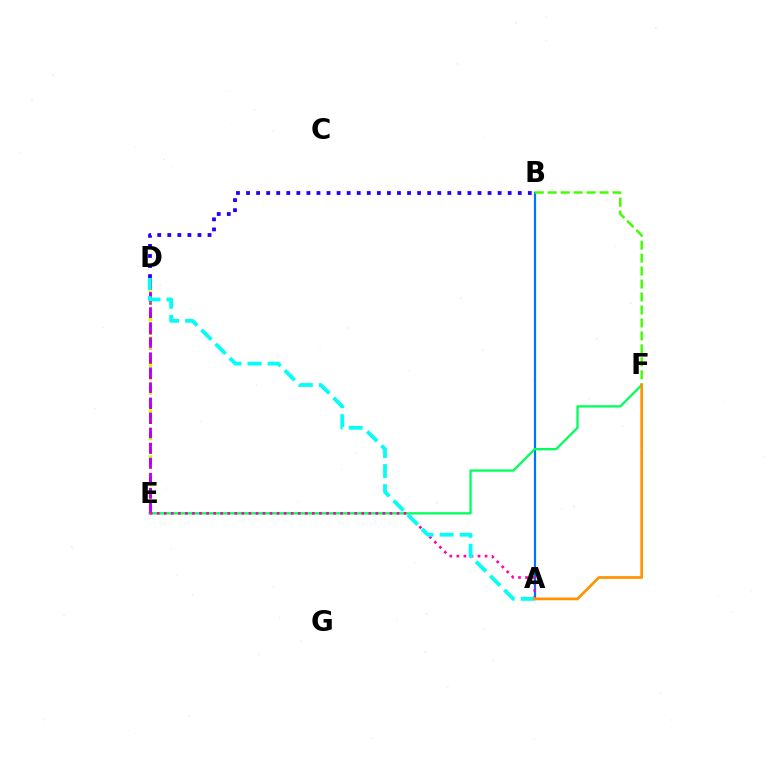{('D', 'E'): [{'color': '#ff0000', 'line_style': 'dashed', 'thickness': 2.03}, {'color': '#d1ff00', 'line_style': 'dotted', 'thickness': 2.48}, {'color': '#b900ff', 'line_style': 'dashed', 'thickness': 2.05}], ('A', 'B'): [{'color': '#0074ff', 'line_style': 'solid', 'thickness': 1.59}], ('E', 'F'): [{'color': '#00ff5c', 'line_style': 'solid', 'thickness': 1.65}], ('B', 'F'): [{'color': '#3dff00', 'line_style': 'dashed', 'thickness': 1.76}], ('A', 'E'): [{'color': '#ff00ac', 'line_style': 'dotted', 'thickness': 1.92}], ('A', 'D'): [{'color': '#00fff6', 'line_style': 'dashed', 'thickness': 2.72}], ('B', 'D'): [{'color': '#2500ff', 'line_style': 'dotted', 'thickness': 2.73}], ('A', 'F'): [{'color': '#ff9400', 'line_style': 'solid', 'thickness': 1.97}]}